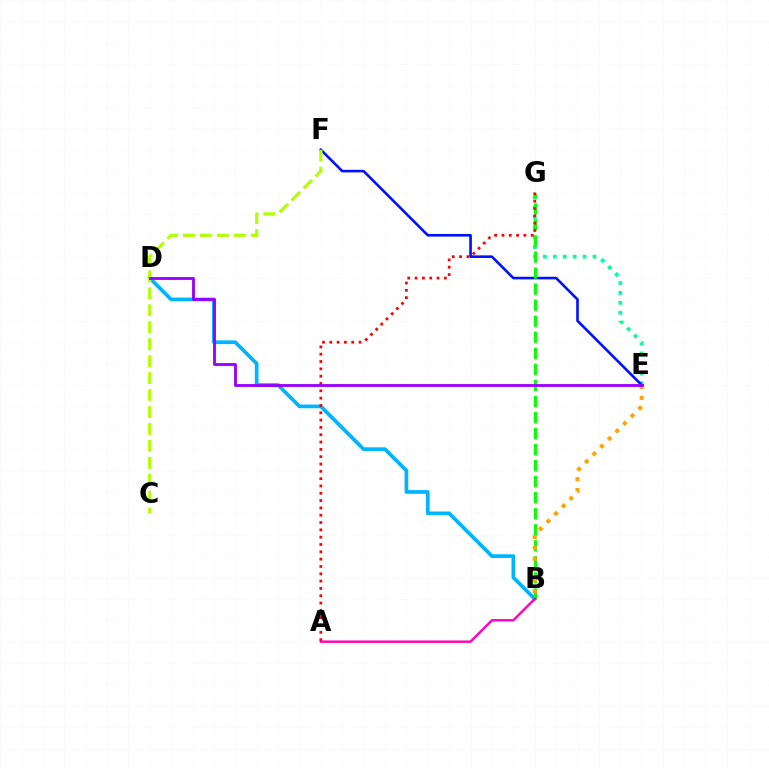{('E', 'G'): [{'color': '#00ff9d', 'line_style': 'dotted', 'thickness': 2.69}], ('B', 'D'): [{'color': '#00b5ff', 'line_style': 'solid', 'thickness': 2.67}], ('E', 'F'): [{'color': '#0010ff', 'line_style': 'solid', 'thickness': 1.88}], ('B', 'G'): [{'color': '#08ff00', 'line_style': 'dashed', 'thickness': 2.18}], ('A', 'G'): [{'color': '#ff0000', 'line_style': 'dotted', 'thickness': 1.99}], ('C', 'F'): [{'color': '#b3ff00', 'line_style': 'dashed', 'thickness': 2.3}], ('B', 'E'): [{'color': '#ffa500', 'line_style': 'dotted', 'thickness': 2.93}], ('D', 'E'): [{'color': '#9b00ff', 'line_style': 'solid', 'thickness': 2.06}], ('A', 'B'): [{'color': '#ff00bd', 'line_style': 'solid', 'thickness': 1.73}]}